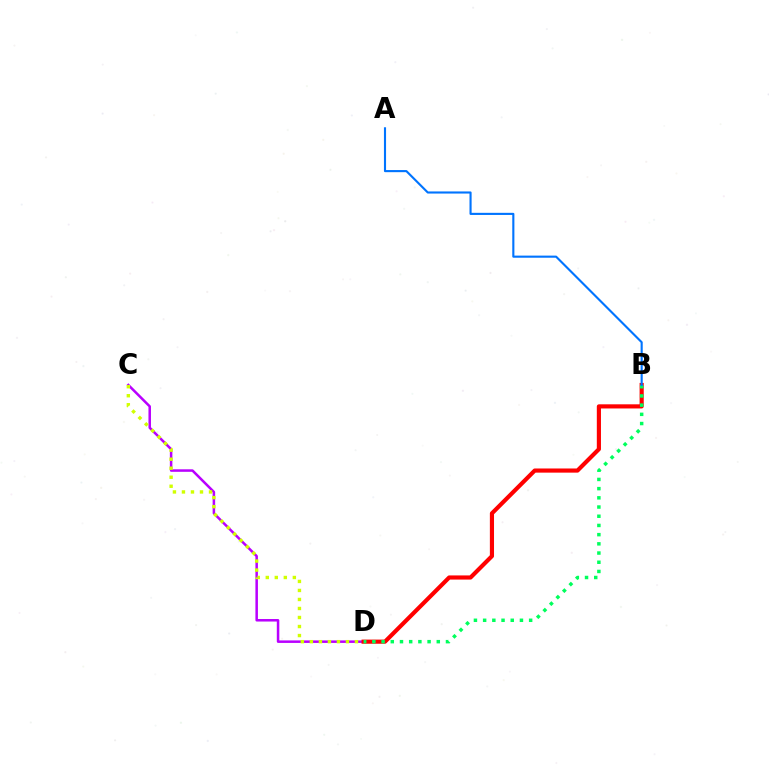{('C', 'D'): [{'color': '#b900ff', 'line_style': 'solid', 'thickness': 1.81}, {'color': '#d1ff00', 'line_style': 'dotted', 'thickness': 2.45}], ('B', 'D'): [{'color': '#ff0000', 'line_style': 'solid', 'thickness': 2.99}, {'color': '#00ff5c', 'line_style': 'dotted', 'thickness': 2.5}], ('A', 'B'): [{'color': '#0074ff', 'line_style': 'solid', 'thickness': 1.53}]}